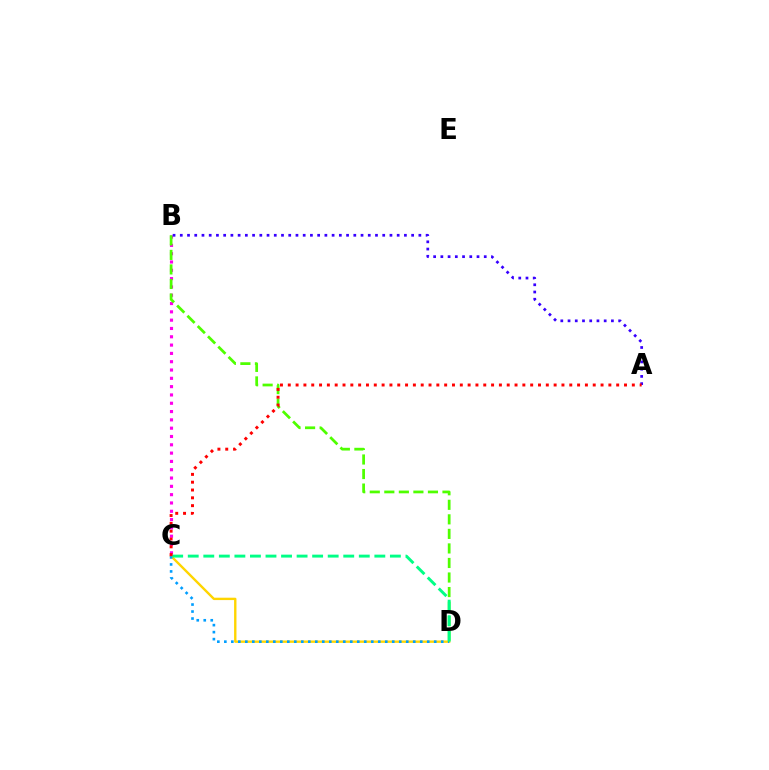{('B', 'C'): [{'color': '#ff00ed', 'line_style': 'dotted', 'thickness': 2.26}], ('B', 'D'): [{'color': '#4fff00', 'line_style': 'dashed', 'thickness': 1.98}], ('C', 'D'): [{'color': '#ffd500', 'line_style': 'solid', 'thickness': 1.71}, {'color': '#009eff', 'line_style': 'dotted', 'thickness': 1.9}, {'color': '#00ff86', 'line_style': 'dashed', 'thickness': 2.11}], ('A', 'B'): [{'color': '#3700ff', 'line_style': 'dotted', 'thickness': 1.96}], ('A', 'C'): [{'color': '#ff0000', 'line_style': 'dotted', 'thickness': 2.12}]}